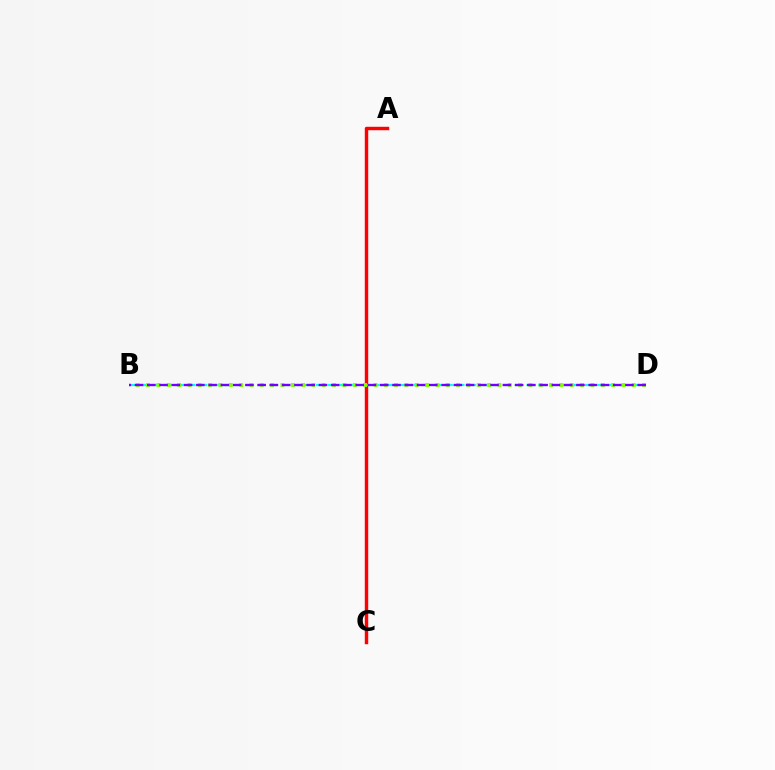{('A', 'C'): [{'color': '#ff0000', 'line_style': 'solid', 'thickness': 2.47}], ('B', 'D'): [{'color': '#00fff6', 'line_style': 'dashed', 'thickness': 1.59}, {'color': '#84ff00', 'line_style': 'dotted', 'thickness': 2.81}, {'color': '#7200ff', 'line_style': 'dashed', 'thickness': 1.67}]}